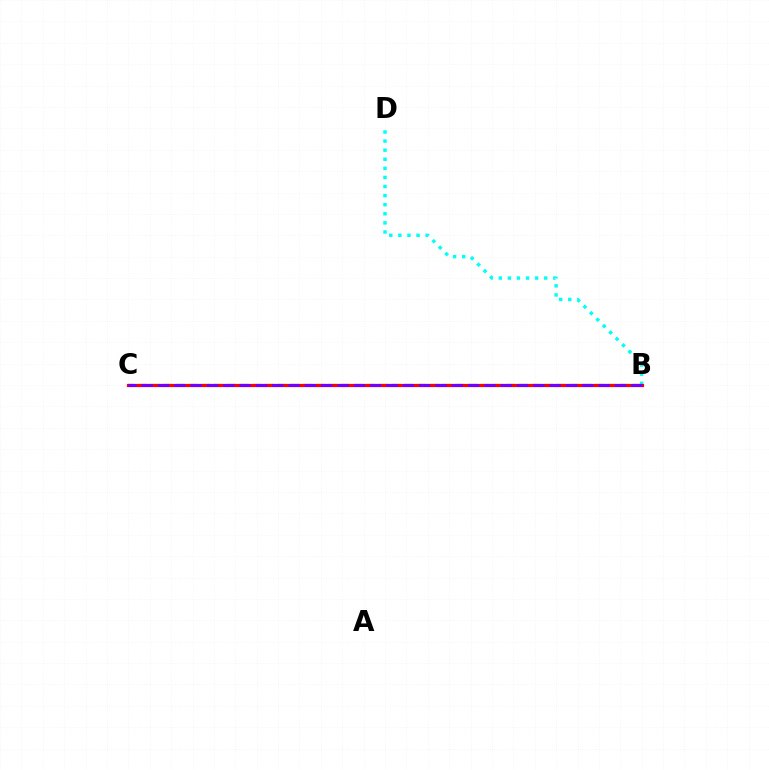{('B', 'D'): [{'color': '#00fff6', 'line_style': 'dotted', 'thickness': 2.47}], ('B', 'C'): [{'color': '#84ff00', 'line_style': 'dashed', 'thickness': 1.72}, {'color': '#ff0000', 'line_style': 'solid', 'thickness': 2.29}, {'color': '#7200ff', 'line_style': 'dashed', 'thickness': 2.22}]}